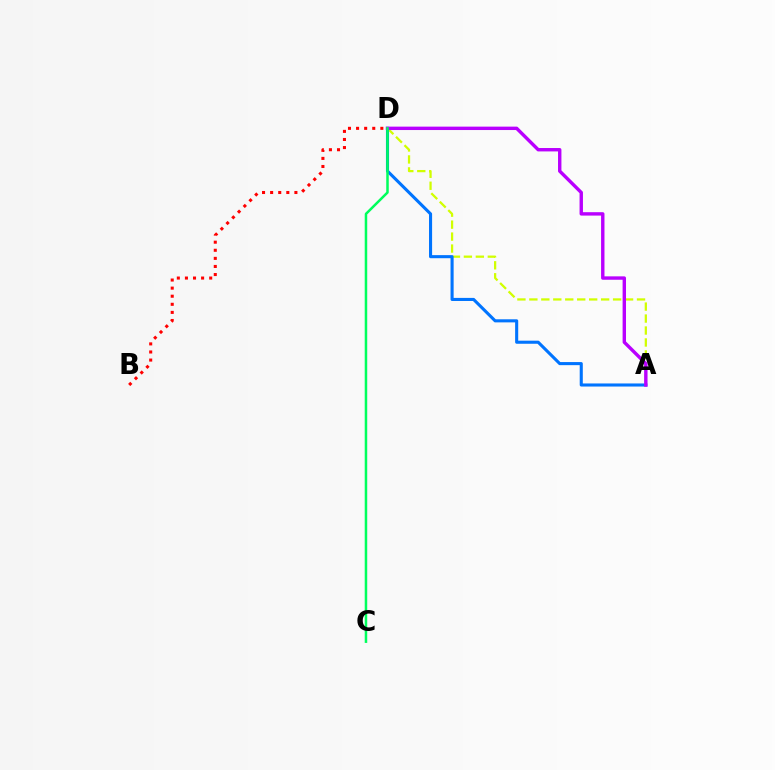{('A', 'D'): [{'color': '#d1ff00', 'line_style': 'dashed', 'thickness': 1.62}, {'color': '#0074ff', 'line_style': 'solid', 'thickness': 2.22}, {'color': '#b900ff', 'line_style': 'solid', 'thickness': 2.45}], ('B', 'D'): [{'color': '#ff0000', 'line_style': 'dotted', 'thickness': 2.2}], ('C', 'D'): [{'color': '#00ff5c', 'line_style': 'solid', 'thickness': 1.81}]}